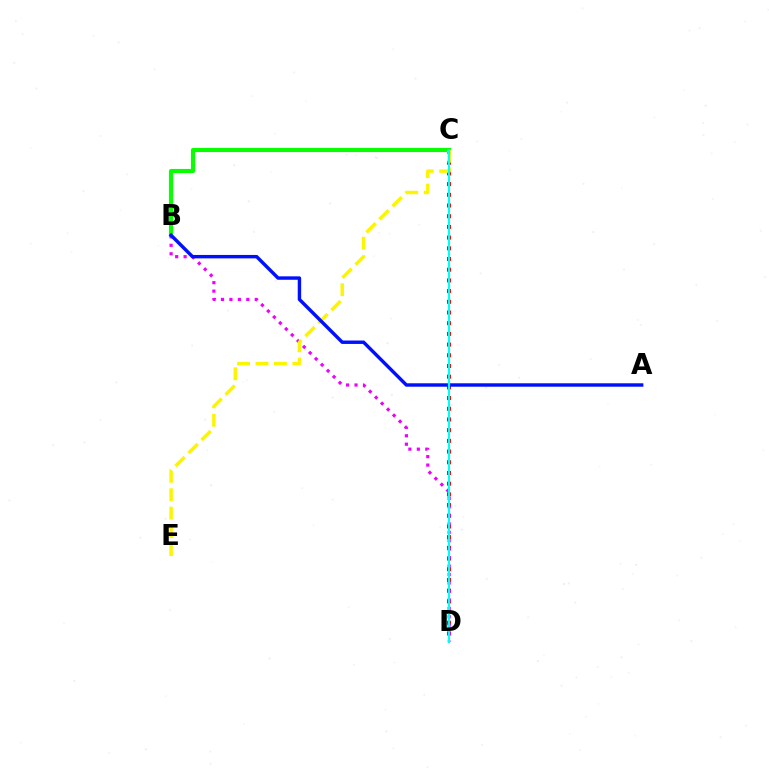{('C', 'D'): [{'color': '#ff0000', 'line_style': 'dotted', 'thickness': 2.91}, {'color': '#00fff6', 'line_style': 'solid', 'thickness': 1.53}], ('B', 'C'): [{'color': '#08ff00', 'line_style': 'solid', 'thickness': 2.97}], ('B', 'D'): [{'color': '#ee00ff', 'line_style': 'dotted', 'thickness': 2.3}], ('C', 'E'): [{'color': '#fcf500', 'line_style': 'dashed', 'thickness': 2.51}], ('A', 'B'): [{'color': '#0010ff', 'line_style': 'solid', 'thickness': 2.47}]}